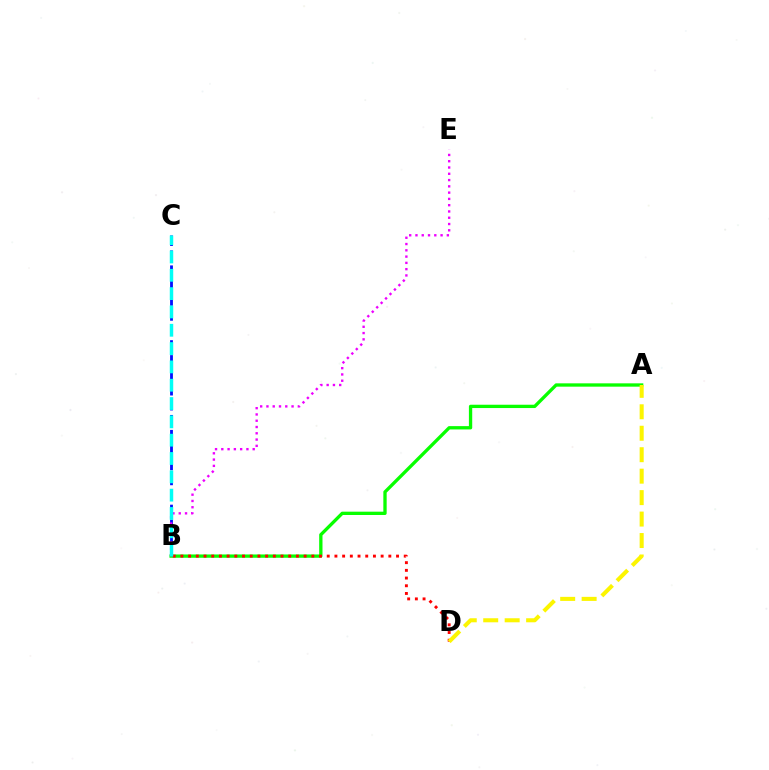{('B', 'C'): [{'color': '#0010ff', 'line_style': 'dashed', 'thickness': 2.03}, {'color': '#00fff6', 'line_style': 'dashed', 'thickness': 2.49}], ('A', 'B'): [{'color': '#08ff00', 'line_style': 'solid', 'thickness': 2.39}], ('B', 'D'): [{'color': '#ff0000', 'line_style': 'dotted', 'thickness': 2.09}], ('B', 'E'): [{'color': '#ee00ff', 'line_style': 'dotted', 'thickness': 1.71}], ('A', 'D'): [{'color': '#fcf500', 'line_style': 'dashed', 'thickness': 2.91}]}